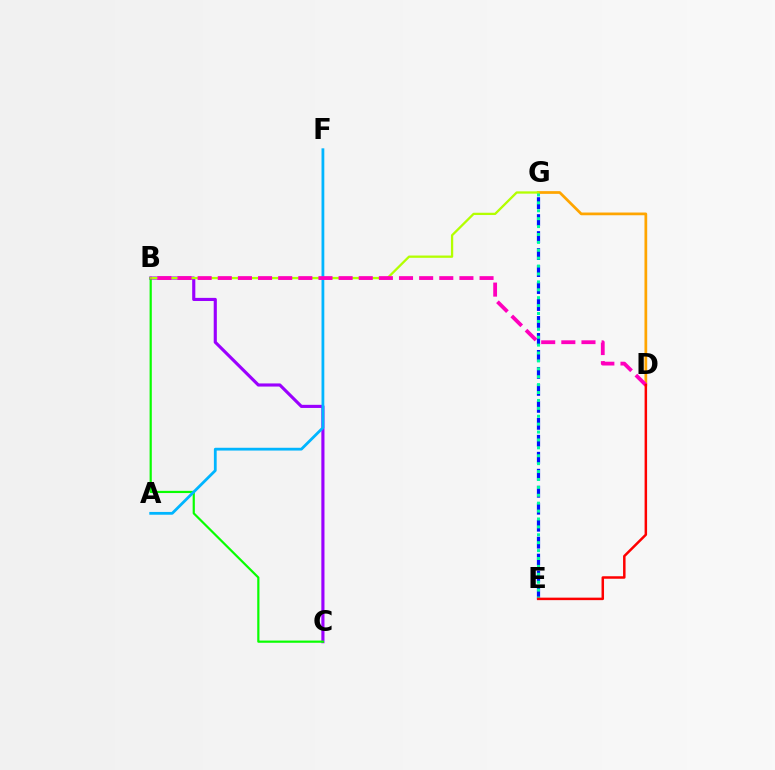{('B', 'C'): [{'color': '#9b00ff', 'line_style': 'solid', 'thickness': 2.25}, {'color': '#08ff00', 'line_style': 'solid', 'thickness': 1.58}], ('D', 'G'): [{'color': '#ffa500', 'line_style': 'solid', 'thickness': 1.96}], ('A', 'F'): [{'color': '#00b5ff', 'line_style': 'solid', 'thickness': 2.01}], ('E', 'G'): [{'color': '#0010ff', 'line_style': 'dashed', 'thickness': 2.31}, {'color': '#00ff9d', 'line_style': 'dotted', 'thickness': 2.15}], ('B', 'G'): [{'color': '#b3ff00', 'line_style': 'solid', 'thickness': 1.65}], ('B', 'D'): [{'color': '#ff00bd', 'line_style': 'dashed', 'thickness': 2.74}], ('D', 'E'): [{'color': '#ff0000', 'line_style': 'solid', 'thickness': 1.8}]}